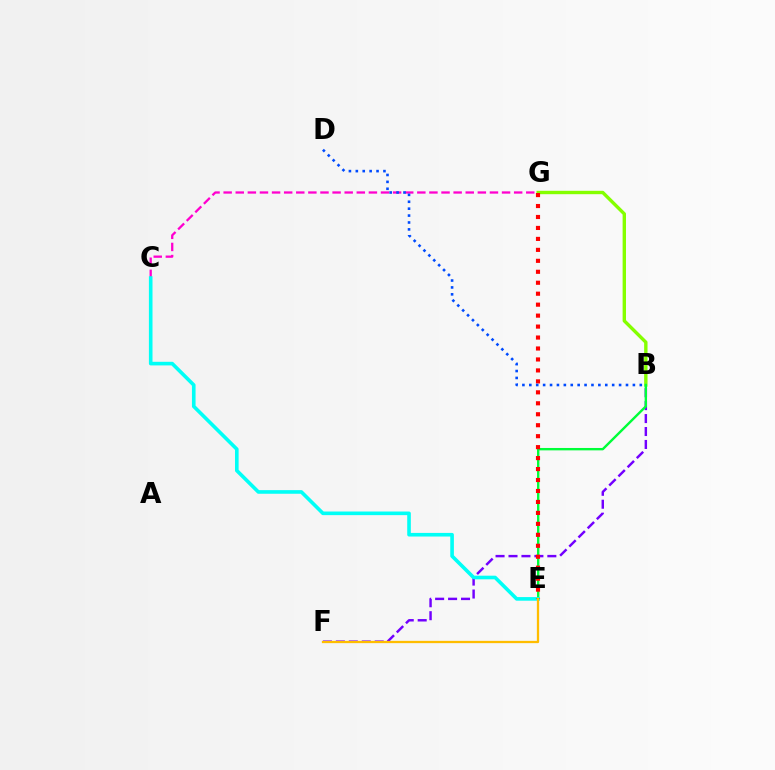{('B', 'G'): [{'color': '#84ff00', 'line_style': 'solid', 'thickness': 2.43}], ('B', 'F'): [{'color': '#7200ff', 'line_style': 'dashed', 'thickness': 1.76}], ('B', 'E'): [{'color': '#00ff39', 'line_style': 'solid', 'thickness': 1.72}], ('C', 'G'): [{'color': '#ff00cf', 'line_style': 'dashed', 'thickness': 1.64}], ('C', 'E'): [{'color': '#00fff6', 'line_style': 'solid', 'thickness': 2.6}], ('E', 'G'): [{'color': '#ff0000', 'line_style': 'dotted', 'thickness': 2.98}], ('E', 'F'): [{'color': '#ffbd00', 'line_style': 'solid', 'thickness': 1.64}], ('B', 'D'): [{'color': '#004bff', 'line_style': 'dotted', 'thickness': 1.88}]}